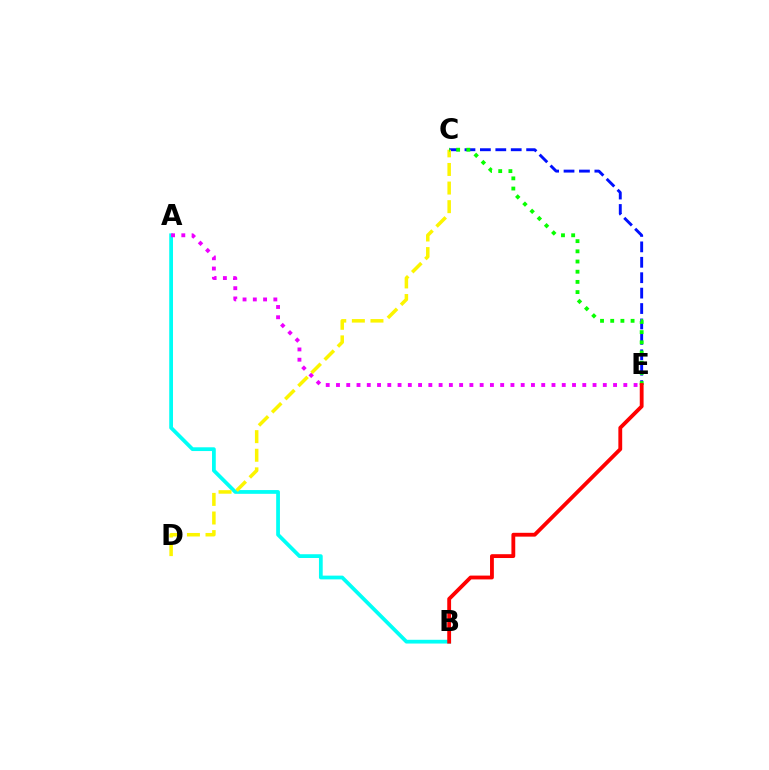{('C', 'E'): [{'color': '#0010ff', 'line_style': 'dashed', 'thickness': 2.09}, {'color': '#08ff00', 'line_style': 'dotted', 'thickness': 2.77}], ('A', 'B'): [{'color': '#00fff6', 'line_style': 'solid', 'thickness': 2.71}], ('A', 'E'): [{'color': '#ee00ff', 'line_style': 'dotted', 'thickness': 2.79}], ('C', 'D'): [{'color': '#fcf500', 'line_style': 'dashed', 'thickness': 2.53}], ('B', 'E'): [{'color': '#ff0000', 'line_style': 'solid', 'thickness': 2.76}]}